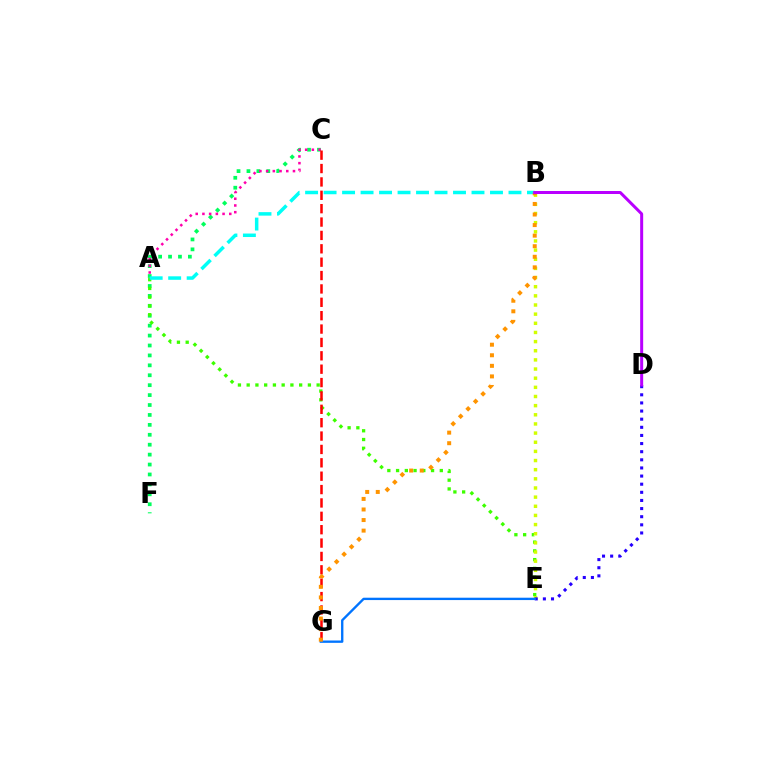{('C', 'F'): [{'color': '#00ff5c', 'line_style': 'dotted', 'thickness': 2.7}], ('A', 'E'): [{'color': '#3dff00', 'line_style': 'dotted', 'thickness': 2.38}], ('B', 'E'): [{'color': '#d1ff00', 'line_style': 'dotted', 'thickness': 2.49}], ('D', 'E'): [{'color': '#2500ff', 'line_style': 'dotted', 'thickness': 2.21}], ('A', 'C'): [{'color': '#ff00ac', 'line_style': 'dotted', 'thickness': 1.82}], ('C', 'G'): [{'color': '#ff0000', 'line_style': 'dashed', 'thickness': 1.82}], ('E', 'G'): [{'color': '#0074ff', 'line_style': 'solid', 'thickness': 1.69}], ('A', 'B'): [{'color': '#00fff6', 'line_style': 'dashed', 'thickness': 2.51}], ('B', 'G'): [{'color': '#ff9400', 'line_style': 'dotted', 'thickness': 2.87}], ('B', 'D'): [{'color': '#b900ff', 'line_style': 'solid', 'thickness': 2.16}]}